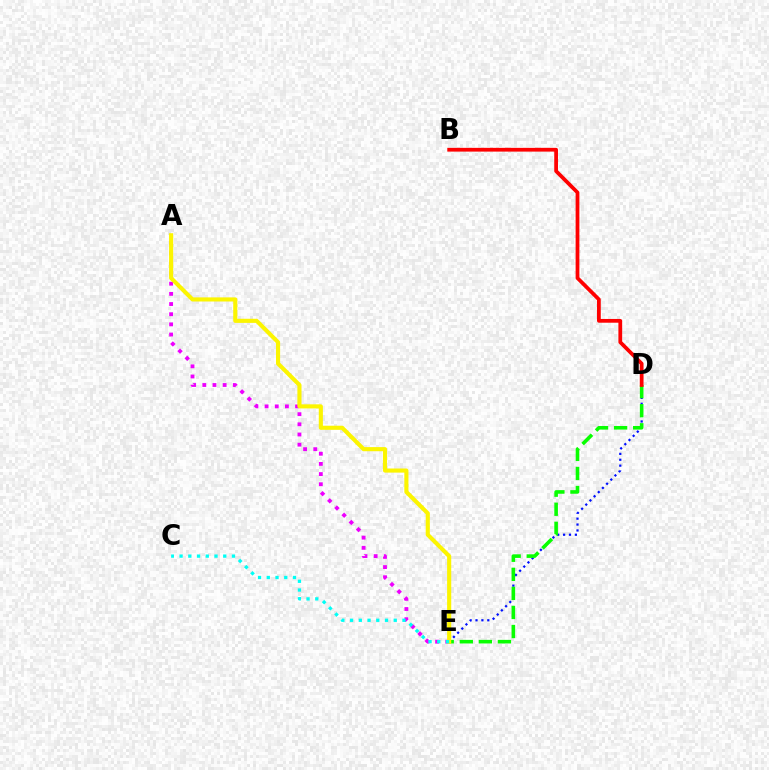{('A', 'E'): [{'color': '#ee00ff', 'line_style': 'dotted', 'thickness': 2.76}, {'color': '#fcf500', 'line_style': 'solid', 'thickness': 2.96}], ('D', 'E'): [{'color': '#0010ff', 'line_style': 'dotted', 'thickness': 1.6}, {'color': '#08ff00', 'line_style': 'dashed', 'thickness': 2.59}], ('C', 'E'): [{'color': '#00fff6', 'line_style': 'dotted', 'thickness': 2.37}], ('B', 'D'): [{'color': '#ff0000', 'line_style': 'solid', 'thickness': 2.7}]}